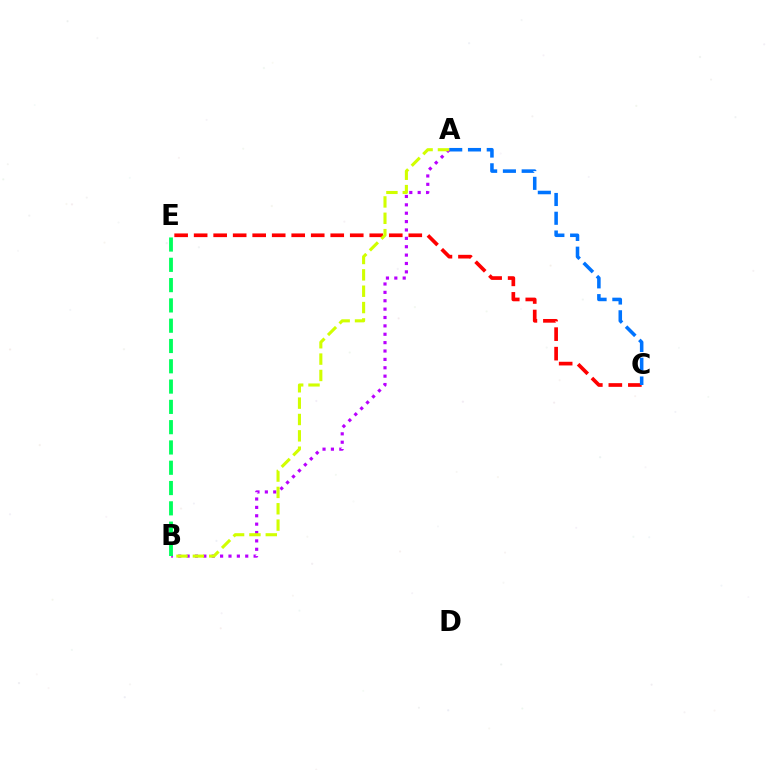{('C', 'E'): [{'color': '#ff0000', 'line_style': 'dashed', 'thickness': 2.65}], ('A', 'C'): [{'color': '#0074ff', 'line_style': 'dashed', 'thickness': 2.55}], ('A', 'B'): [{'color': '#b900ff', 'line_style': 'dotted', 'thickness': 2.28}, {'color': '#d1ff00', 'line_style': 'dashed', 'thickness': 2.22}], ('B', 'E'): [{'color': '#00ff5c', 'line_style': 'dashed', 'thickness': 2.76}]}